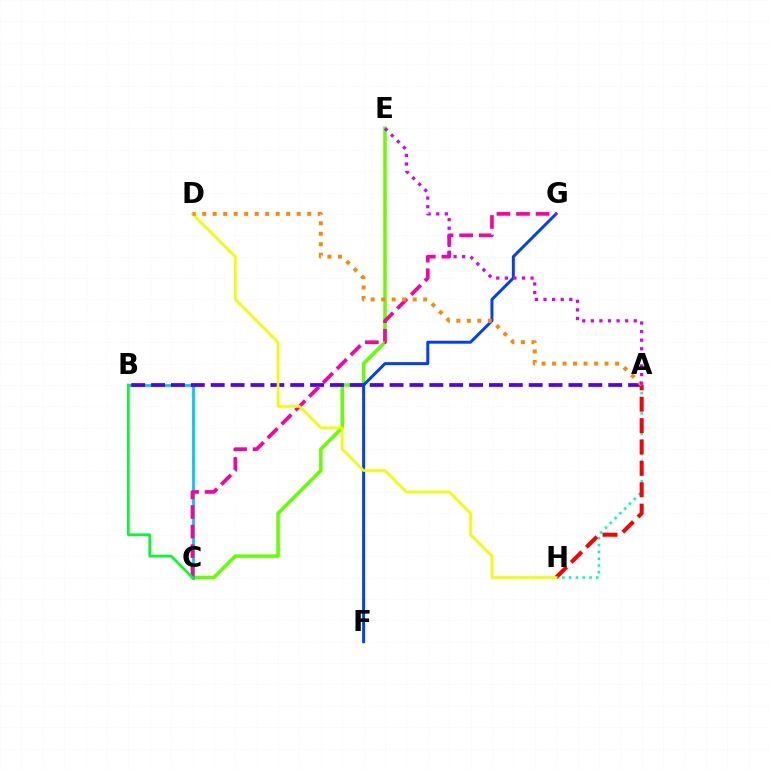{('C', 'E'): [{'color': '#66ff00', 'line_style': 'solid', 'thickness': 2.55}], ('B', 'C'): [{'color': '#00c7ff', 'line_style': 'solid', 'thickness': 2.03}, {'color': '#00ff27', 'line_style': 'solid', 'thickness': 1.95}], ('A', 'H'): [{'color': '#00ffaf', 'line_style': 'dotted', 'thickness': 1.84}, {'color': '#ff0000', 'line_style': 'dashed', 'thickness': 2.9}], ('A', 'B'): [{'color': '#4f00ff', 'line_style': 'dashed', 'thickness': 2.7}], ('F', 'G'): [{'color': '#003fff', 'line_style': 'solid', 'thickness': 2.13}], ('C', 'G'): [{'color': '#ff00a0', 'line_style': 'dashed', 'thickness': 2.66}], ('D', 'H'): [{'color': '#eeff00', 'line_style': 'solid', 'thickness': 1.94}], ('A', 'D'): [{'color': '#ff8800', 'line_style': 'dotted', 'thickness': 2.85}], ('A', 'E'): [{'color': '#d600ff', 'line_style': 'dotted', 'thickness': 2.33}]}